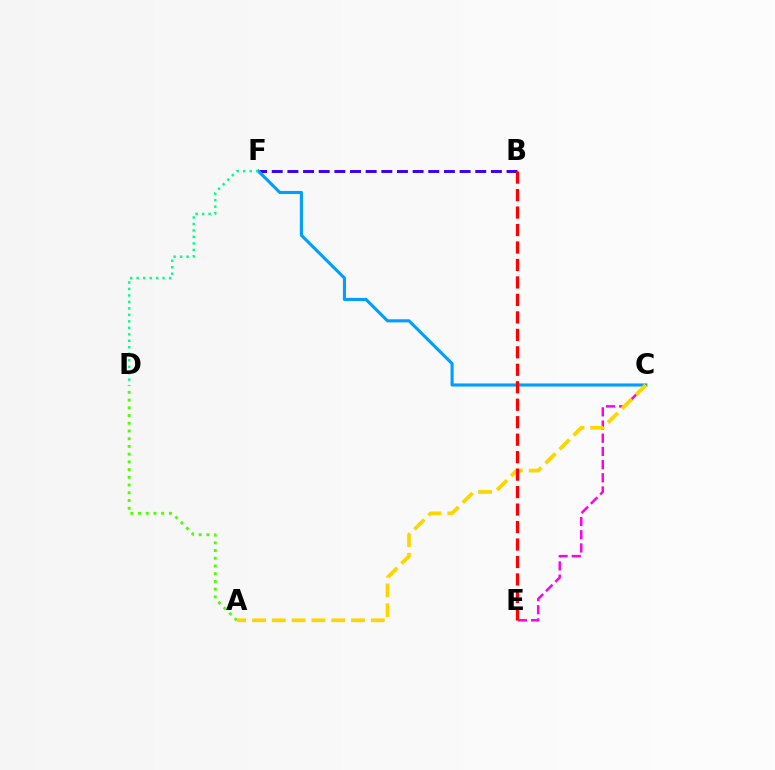{('B', 'F'): [{'color': '#3700ff', 'line_style': 'dashed', 'thickness': 2.13}], ('C', 'F'): [{'color': '#009eff', 'line_style': 'solid', 'thickness': 2.24}], ('C', 'E'): [{'color': '#ff00ed', 'line_style': 'dashed', 'thickness': 1.79}], ('A', 'D'): [{'color': '#4fff00', 'line_style': 'dotted', 'thickness': 2.1}], ('A', 'C'): [{'color': '#ffd500', 'line_style': 'dashed', 'thickness': 2.69}], ('B', 'E'): [{'color': '#ff0000', 'line_style': 'dashed', 'thickness': 2.37}], ('D', 'F'): [{'color': '#00ff86', 'line_style': 'dotted', 'thickness': 1.76}]}